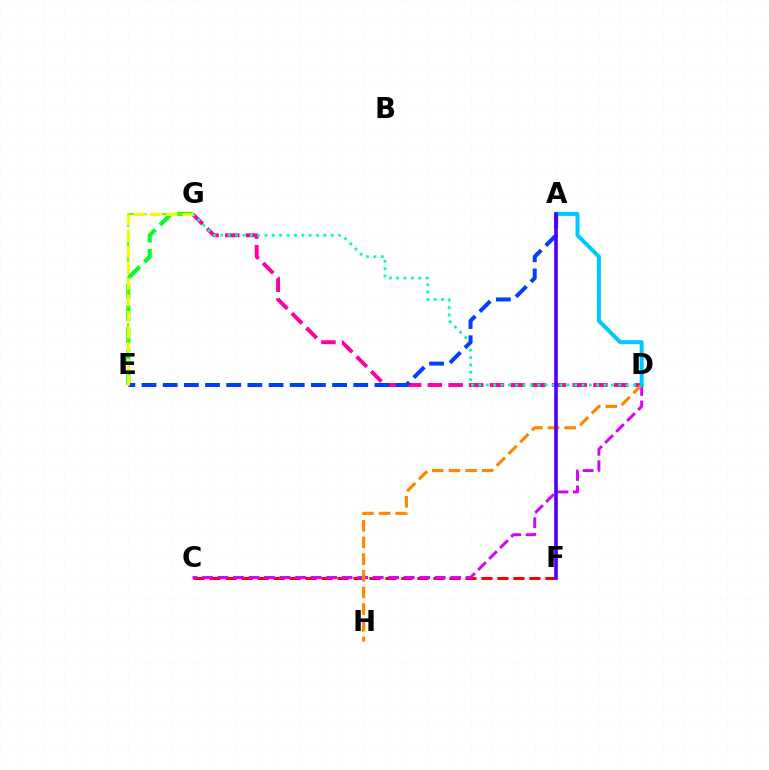{('E', 'G'): [{'color': '#00ff27', 'line_style': 'dashed', 'thickness': 2.96}, {'color': '#66ff00', 'line_style': 'dashed', 'thickness': 1.58}, {'color': '#eeff00', 'line_style': 'dashed', 'thickness': 2.19}], ('C', 'F'): [{'color': '#ff0000', 'line_style': 'dashed', 'thickness': 2.17}], ('D', 'G'): [{'color': '#ff00a0', 'line_style': 'dashed', 'thickness': 2.81}, {'color': '#00ffaf', 'line_style': 'dotted', 'thickness': 2.0}], ('C', 'D'): [{'color': '#d600ff', 'line_style': 'dashed', 'thickness': 2.11}], ('D', 'H'): [{'color': '#ff8800', 'line_style': 'dashed', 'thickness': 2.27}], ('A', 'E'): [{'color': '#003fff', 'line_style': 'dashed', 'thickness': 2.88}], ('A', 'D'): [{'color': '#00c7ff', 'line_style': 'solid', 'thickness': 2.89}], ('A', 'F'): [{'color': '#4f00ff', 'line_style': 'solid', 'thickness': 2.63}]}